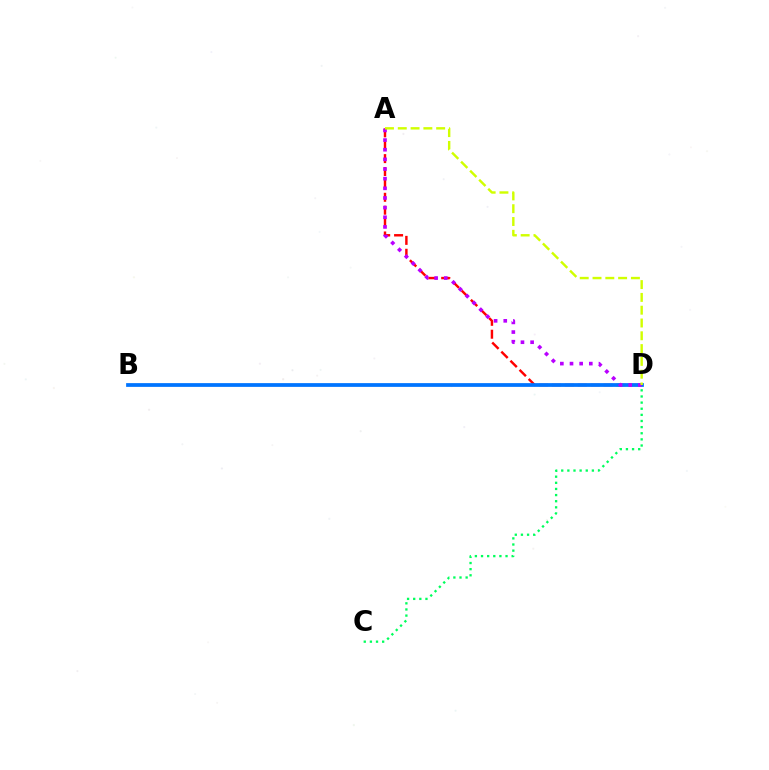{('A', 'D'): [{'color': '#ff0000', 'line_style': 'dashed', 'thickness': 1.75}, {'color': '#b900ff', 'line_style': 'dotted', 'thickness': 2.62}, {'color': '#d1ff00', 'line_style': 'dashed', 'thickness': 1.74}], ('C', 'D'): [{'color': '#00ff5c', 'line_style': 'dotted', 'thickness': 1.67}], ('B', 'D'): [{'color': '#0074ff', 'line_style': 'solid', 'thickness': 2.7}]}